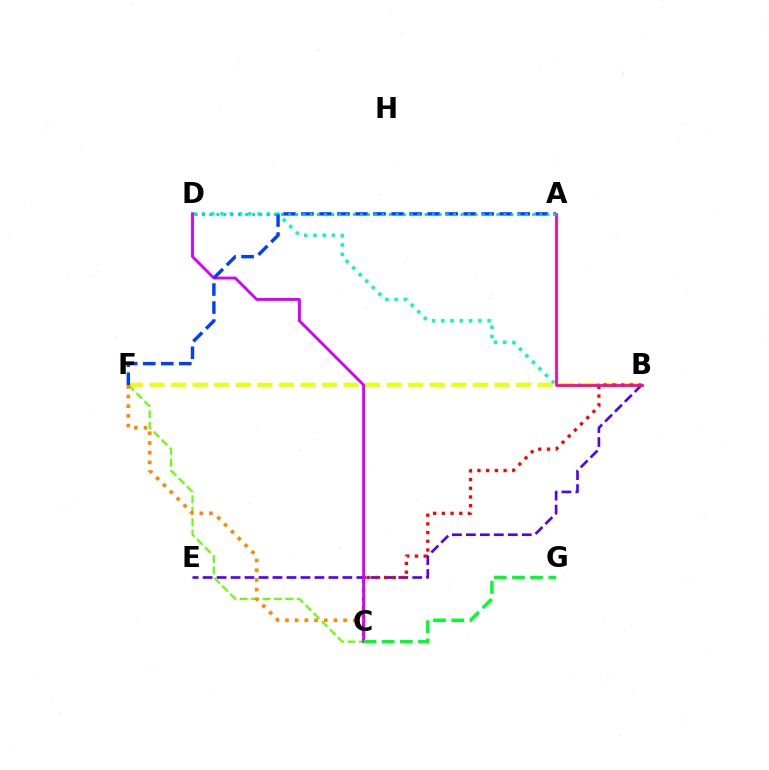{('B', 'D'): [{'color': '#00ffaf', 'line_style': 'dotted', 'thickness': 2.51}], ('B', 'F'): [{'color': '#eeff00', 'line_style': 'dashed', 'thickness': 2.93}], ('B', 'E'): [{'color': '#4f00ff', 'line_style': 'dashed', 'thickness': 1.9}], ('B', 'C'): [{'color': '#ff0000', 'line_style': 'dotted', 'thickness': 2.37}], ('A', 'B'): [{'color': '#ff00a0', 'line_style': 'solid', 'thickness': 1.97}], ('C', 'F'): [{'color': '#66ff00', 'line_style': 'dashed', 'thickness': 1.55}, {'color': '#ff8800', 'line_style': 'dotted', 'thickness': 2.63}], ('C', 'D'): [{'color': '#d600ff', 'line_style': 'solid', 'thickness': 2.06}], ('A', 'F'): [{'color': '#003fff', 'line_style': 'dashed', 'thickness': 2.45}], ('A', 'D'): [{'color': '#00c7ff', 'line_style': 'dotted', 'thickness': 1.95}], ('C', 'G'): [{'color': '#00ff27', 'line_style': 'dashed', 'thickness': 2.47}]}